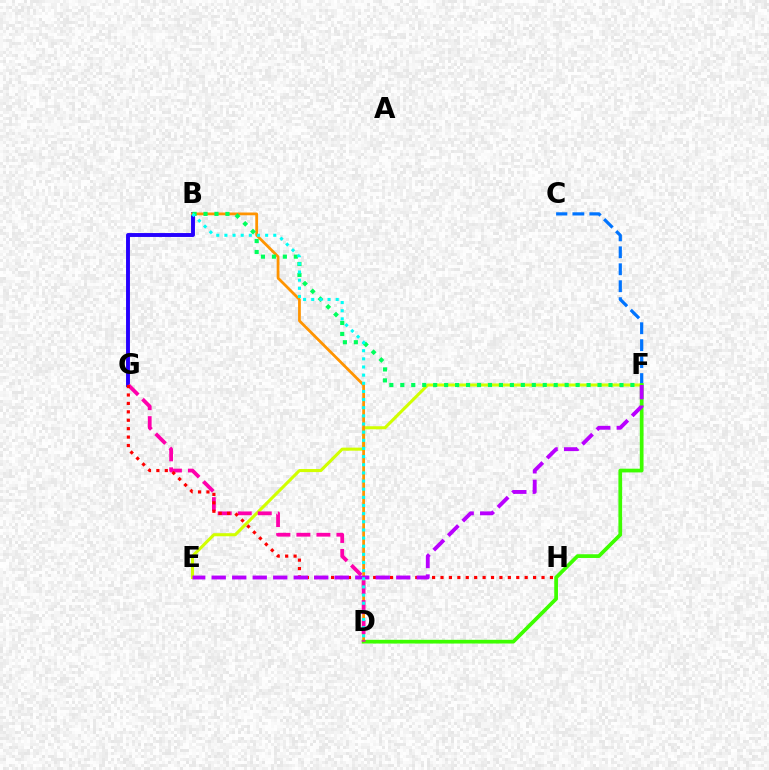{('C', 'F'): [{'color': '#0074ff', 'line_style': 'dashed', 'thickness': 2.3}], ('E', 'F'): [{'color': '#d1ff00', 'line_style': 'solid', 'thickness': 2.21}, {'color': '#b900ff', 'line_style': 'dashed', 'thickness': 2.79}], ('B', 'G'): [{'color': '#2500ff', 'line_style': 'solid', 'thickness': 2.81}], ('B', 'D'): [{'color': '#ff9400', 'line_style': 'solid', 'thickness': 1.99}, {'color': '#00fff6', 'line_style': 'dotted', 'thickness': 2.21}], ('B', 'F'): [{'color': '#00ff5c', 'line_style': 'dotted', 'thickness': 2.98}], ('D', 'F'): [{'color': '#3dff00', 'line_style': 'solid', 'thickness': 2.68}], ('D', 'G'): [{'color': '#ff00ac', 'line_style': 'dashed', 'thickness': 2.72}], ('G', 'H'): [{'color': '#ff0000', 'line_style': 'dotted', 'thickness': 2.29}]}